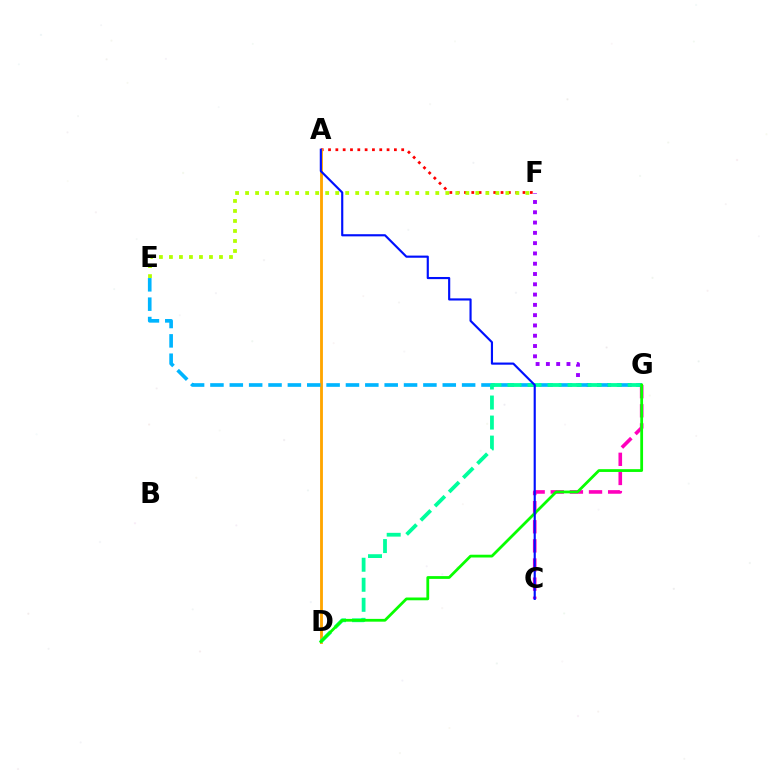{('A', 'F'): [{'color': '#ff0000', 'line_style': 'dotted', 'thickness': 1.99}], ('A', 'D'): [{'color': '#ffa500', 'line_style': 'solid', 'thickness': 2.05}], ('C', 'G'): [{'color': '#ff00bd', 'line_style': 'dashed', 'thickness': 2.6}], ('F', 'G'): [{'color': '#9b00ff', 'line_style': 'dotted', 'thickness': 2.8}], ('E', 'G'): [{'color': '#00b5ff', 'line_style': 'dashed', 'thickness': 2.63}], ('D', 'G'): [{'color': '#00ff9d', 'line_style': 'dashed', 'thickness': 2.72}, {'color': '#08ff00', 'line_style': 'solid', 'thickness': 2.0}], ('E', 'F'): [{'color': '#b3ff00', 'line_style': 'dotted', 'thickness': 2.72}], ('A', 'C'): [{'color': '#0010ff', 'line_style': 'solid', 'thickness': 1.55}]}